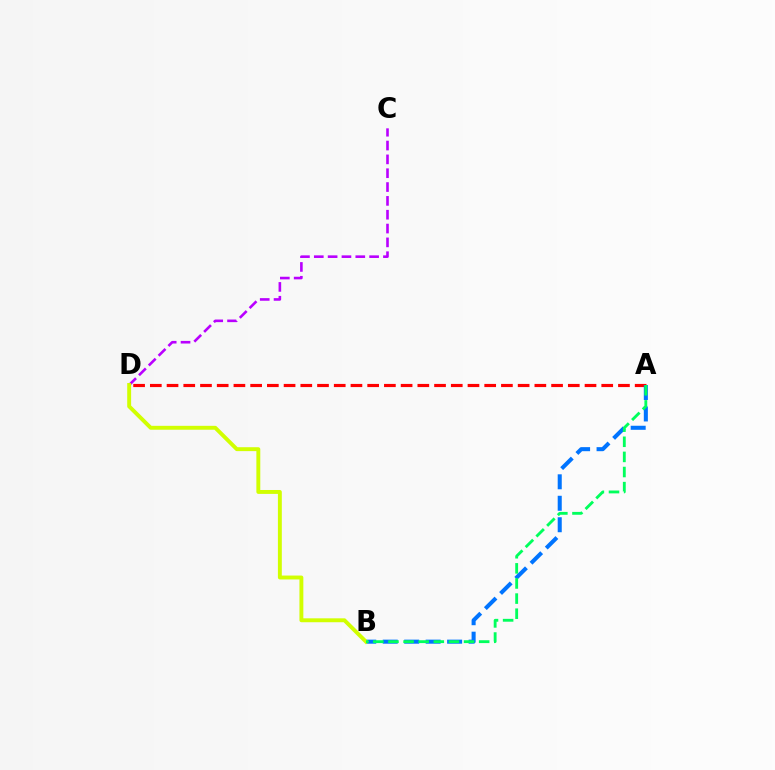{('A', 'D'): [{'color': '#ff0000', 'line_style': 'dashed', 'thickness': 2.27}], ('C', 'D'): [{'color': '#b900ff', 'line_style': 'dashed', 'thickness': 1.88}], ('A', 'B'): [{'color': '#0074ff', 'line_style': 'dashed', 'thickness': 2.92}, {'color': '#00ff5c', 'line_style': 'dashed', 'thickness': 2.05}], ('B', 'D'): [{'color': '#d1ff00', 'line_style': 'solid', 'thickness': 2.81}]}